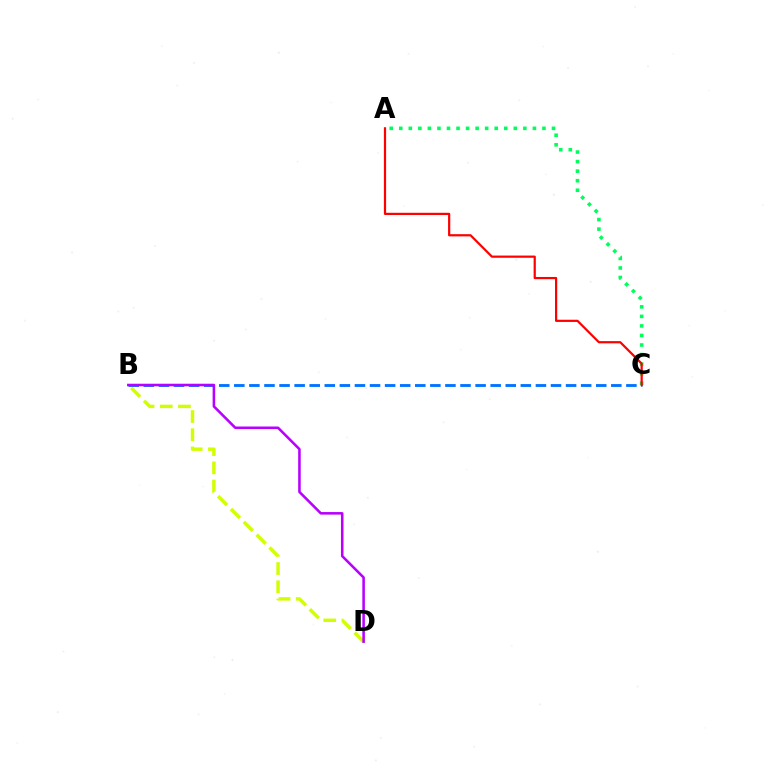{('B', 'D'): [{'color': '#d1ff00', 'line_style': 'dashed', 'thickness': 2.47}, {'color': '#b900ff', 'line_style': 'solid', 'thickness': 1.84}], ('A', 'C'): [{'color': '#00ff5c', 'line_style': 'dotted', 'thickness': 2.59}, {'color': '#ff0000', 'line_style': 'solid', 'thickness': 1.59}], ('B', 'C'): [{'color': '#0074ff', 'line_style': 'dashed', 'thickness': 2.05}]}